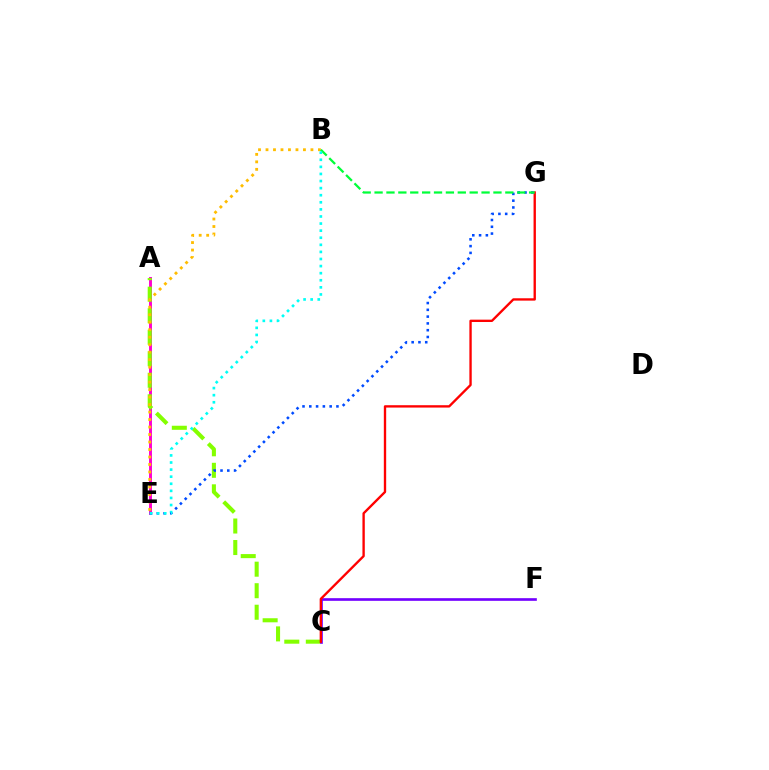{('A', 'E'): [{'color': '#ff00cf', 'line_style': 'solid', 'thickness': 2.1}], ('A', 'C'): [{'color': '#84ff00', 'line_style': 'dashed', 'thickness': 2.92}], ('C', 'F'): [{'color': '#7200ff', 'line_style': 'solid', 'thickness': 1.91}], ('B', 'E'): [{'color': '#ffbd00', 'line_style': 'dotted', 'thickness': 2.03}, {'color': '#00fff6', 'line_style': 'dotted', 'thickness': 1.93}], ('C', 'G'): [{'color': '#ff0000', 'line_style': 'solid', 'thickness': 1.69}], ('E', 'G'): [{'color': '#004bff', 'line_style': 'dotted', 'thickness': 1.84}], ('B', 'G'): [{'color': '#00ff39', 'line_style': 'dashed', 'thickness': 1.61}]}